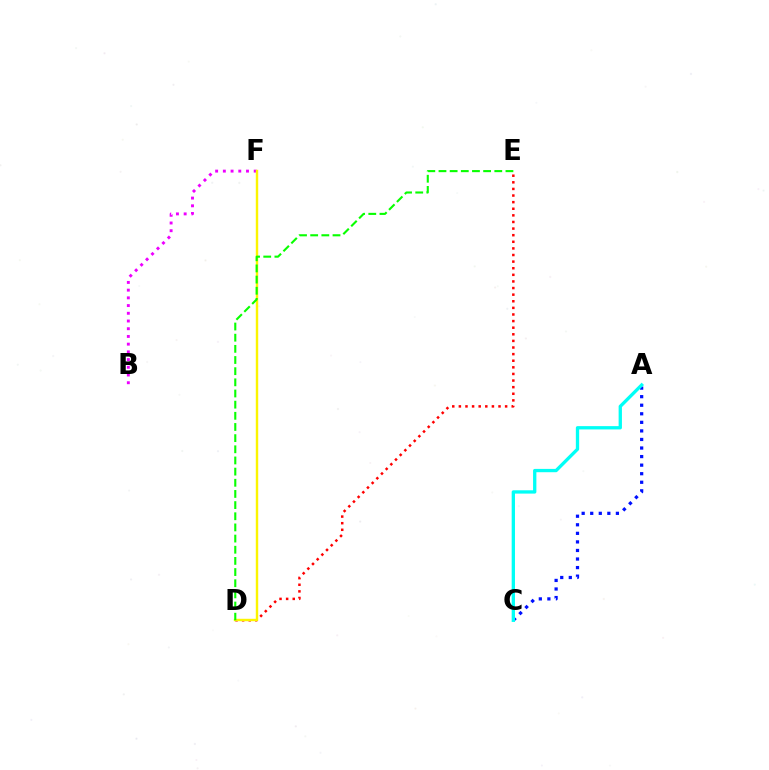{('D', 'E'): [{'color': '#ff0000', 'line_style': 'dotted', 'thickness': 1.8}, {'color': '#08ff00', 'line_style': 'dashed', 'thickness': 1.52}], ('A', 'C'): [{'color': '#0010ff', 'line_style': 'dotted', 'thickness': 2.33}, {'color': '#00fff6', 'line_style': 'solid', 'thickness': 2.39}], ('B', 'F'): [{'color': '#ee00ff', 'line_style': 'dotted', 'thickness': 2.1}], ('D', 'F'): [{'color': '#fcf500', 'line_style': 'solid', 'thickness': 1.74}]}